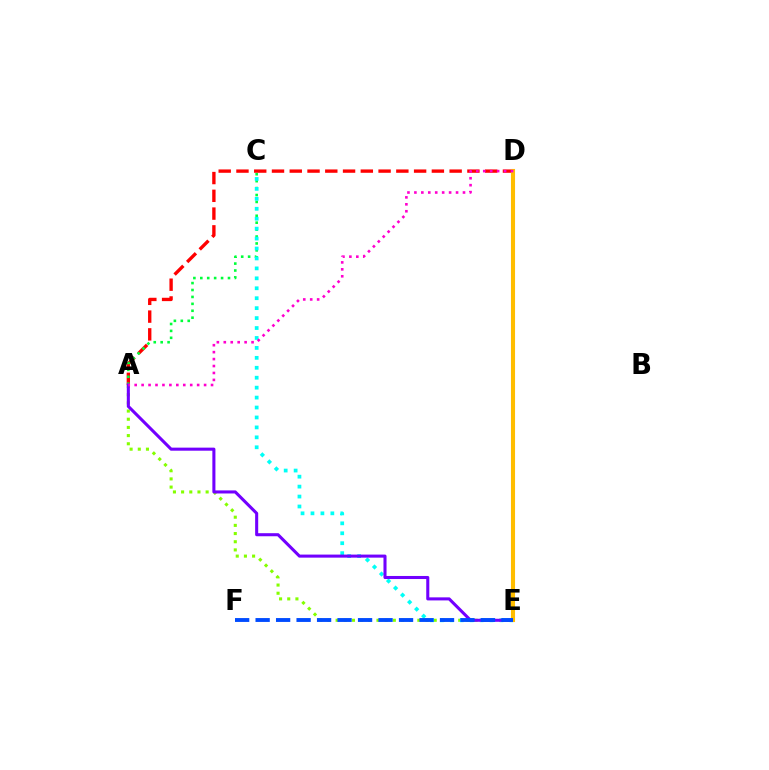{('A', 'D'): [{'color': '#ff0000', 'line_style': 'dashed', 'thickness': 2.41}, {'color': '#ff00cf', 'line_style': 'dotted', 'thickness': 1.89}], ('A', 'C'): [{'color': '#00ff39', 'line_style': 'dotted', 'thickness': 1.88}], ('A', 'E'): [{'color': '#84ff00', 'line_style': 'dotted', 'thickness': 2.22}, {'color': '#7200ff', 'line_style': 'solid', 'thickness': 2.2}], ('C', 'E'): [{'color': '#00fff6', 'line_style': 'dotted', 'thickness': 2.7}], ('D', 'E'): [{'color': '#ffbd00', 'line_style': 'solid', 'thickness': 2.95}], ('E', 'F'): [{'color': '#004bff', 'line_style': 'dashed', 'thickness': 2.78}]}